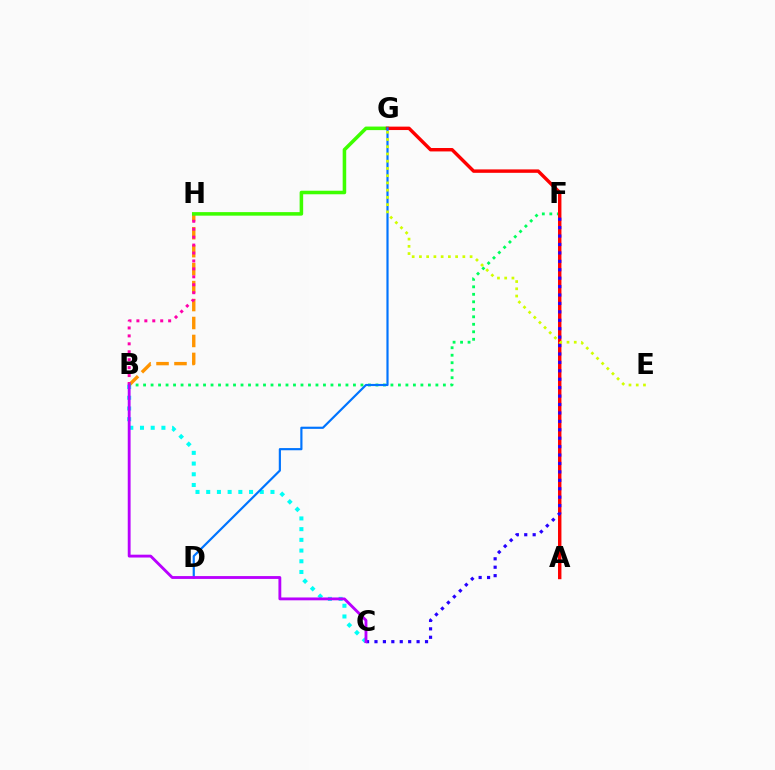{('B', 'H'): [{'color': '#ff9400', 'line_style': 'dashed', 'thickness': 2.44}, {'color': '#ff00ac', 'line_style': 'dotted', 'thickness': 2.16}], ('B', 'C'): [{'color': '#00fff6', 'line_style': 'dotted', 'thickness': 2.91}, {'color': '#b900ff', 'line_style': 'solid', 'thickness': 2.05}], ('G', 'H'): [{'color': '#3dff00', 'line_style': 'solid', 'thickness': 2.55}], ('B', 'F'): [{'color': '#00ff5c', 'line_style': 'dotted', 'thickness': 2.04}], ('A', 'G'): [{'color': '#ff0000', 'line_style': 'solid', 'thickness': 2.46}], ('D', 'G'): [{'color': '#0074ff', 'line_style': 'solid', 'thickness': 1.57}], ('C', 'F'): [{'color': '#2500ff', 'line_style': 'dotted', 'thickness': 2.29}], ('E', 'G'): [{'color': '#d1ff00', 'line_style': 'dotted', 'thickness': 1.97}]}